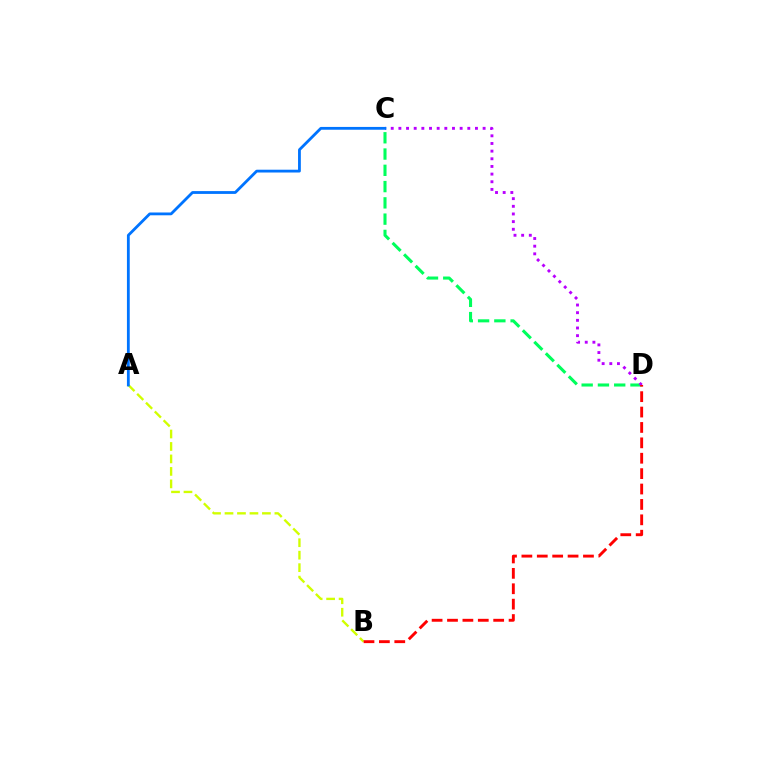{('C', 'D'): [{'color': '#00ff5c', 'line_style': 'dashed', 'thickness': 2.21}, {'color': '#b900ff', 'line_style': 'dotted', 'thickness': 2.08}], ('A', 'B'): [{'color': '#d1ff00', 'line_style': 'dashed', 'thickness': 1.69}], ('A', 'C'): [{'color': '#0074ff', 'line_style': 'solid', 'thickness': 2.02}], ('B', 'D'): [{'color': '#ff0000', 'line_style': 'dashed', 'thickness': 2.09}]}